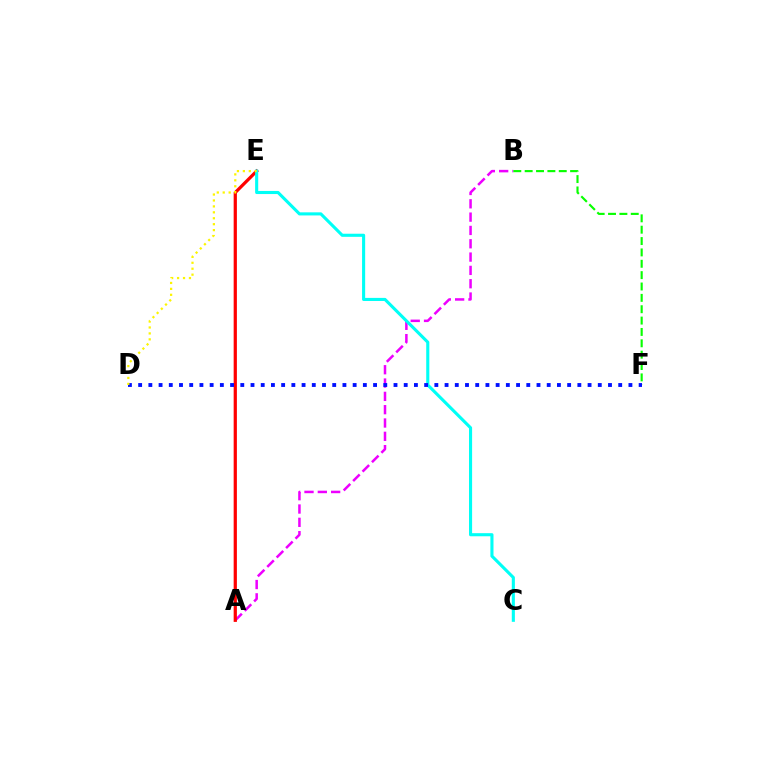{('A', 'B'): [{'color': '#ee00ff', 'line_style': 'dashed', 'thickness': 1.81}], ('B', 'F'): [{'color': '#08ff00', 'line_style': 'dashed', 'thickness': 1.54}], ('A', 'E'): [{'color': '#ff0000', 'line_style': 'solid', 'thickness': 2.33}], ('C', 'E'): [{'color': '#00fff6', 'line_style': 'solid', 'thickness': 2.23}], ('D', 'F'): [{'color': '#0010ff', 'line_style': 'dotted', 'thickness': 2.78}], ('D', 'E'): [{'color': '#fcf500', 'line_style': 'dotted', 'thickness': 1.61}]}